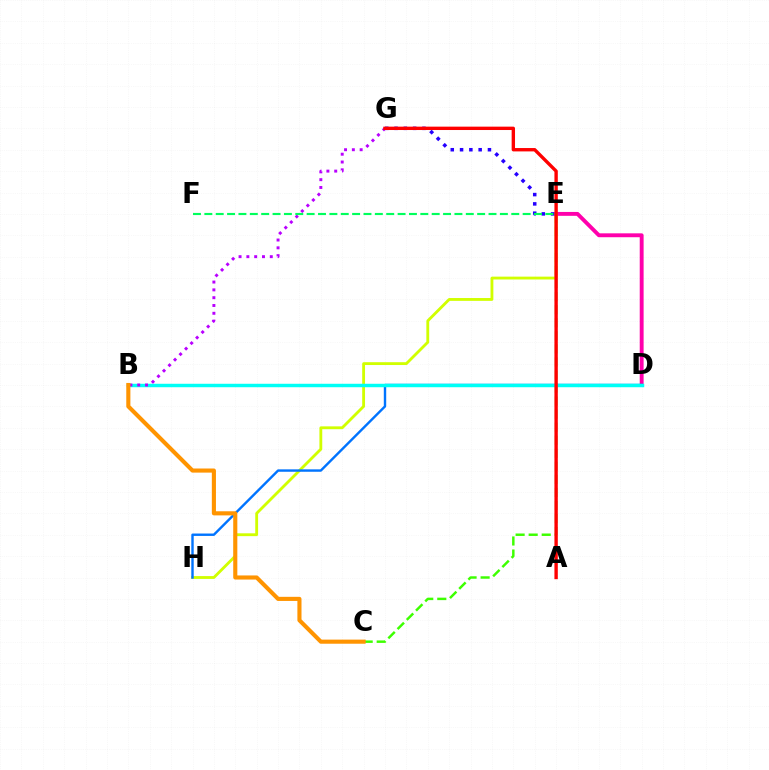{('D', 'E'): [{'color': '#ff00ac', 'line_style': 'solid', 'thickness': 2.8}], ('C', 'E'): [{'color': '#3dff00', 'line_style': 'dashed', 'thickness': 1.77}], ('E', 'H'): [{'color': '#d1ff00', 'line_style': 'solid', 'thickness': 2.04}], ('D', 'H'): [{'color': '#0074ff', 'line_style': 'solid', 'thickness': 1.73}], ('E', 'G'): [{'color': '#2500ff', 'line_style': 'dotted', 'thickness': 2.53}], ('B', 'D'): [{'color': '#00fff6', 'line_style': 'solid', 'thickness': 2.49}], ('B', 'G'): [{'color': '#b900ff', 'line_style': 'dotted', 'thickness': 2.12}], ('A', 'G'): [{'color': '#ff0000', 'line_style': 'solid', 'thickness': 2.43}], ('B', 'C'): [{'color': '#ff9400', 'line_style': 'solid', 'thickness': 2.96}], ('E', 'F'): [{'color': '#00ff5c', 'line_style': 'dashed', 'thickness': 1.54}]}